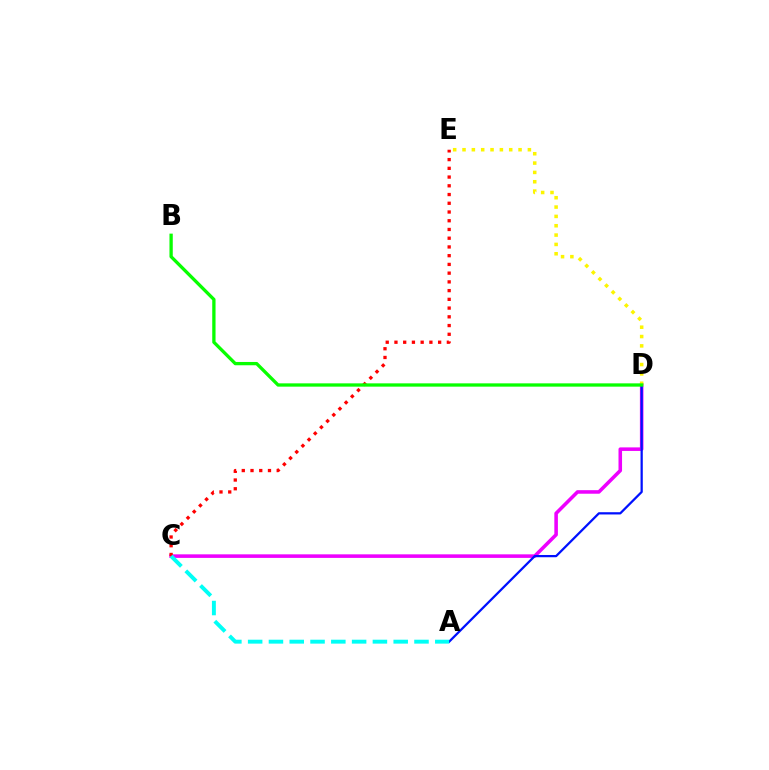{('C', 'D'): [{'color': '#ee00ff', 'line_style': 'solid', 'thickness': 2.56}], ('A', 'D'): [{'color': '#0010ff', 'line_style': 'solid', 'thickness': 1.62}], ('D', 'E'): [{'color': '#fcf500', 'line_style': 'dotted', 'thickness': 2.54}], ('C', 'E'): [{'color': '#ff0000', 'line_style': 'dotted', 'thickness': 2.37}], ('B', 'D'): [{'color': '#08ff00', 'line_style': 'solid', 'thickness': 2.37}], ('A', 'C'): [{'color': '#00fff6', 'line_style': 'dashed', 'thickness': 2.82}]}